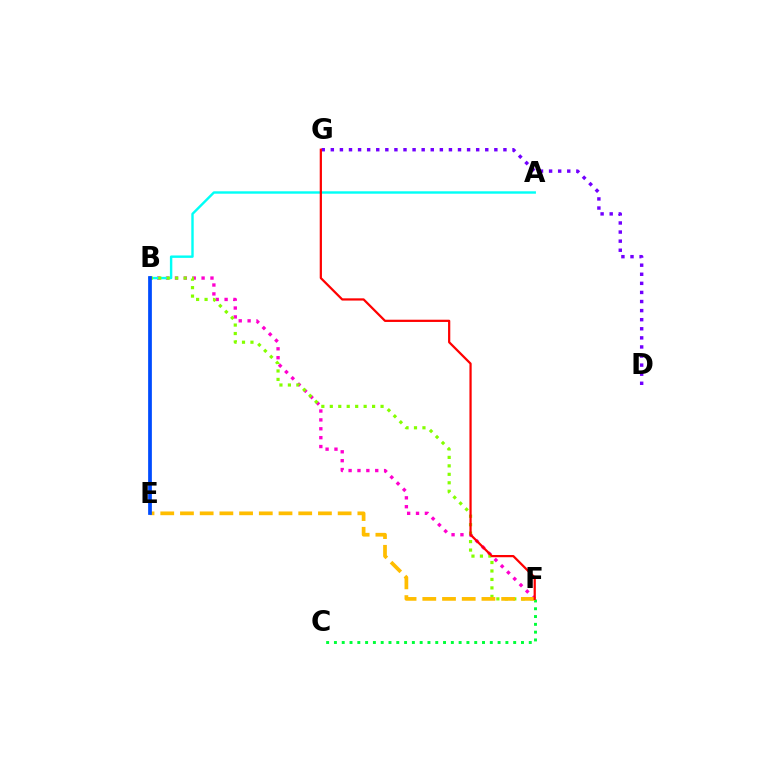{('D', 'G'): [{'color': '#7200ff', 'line_style': 'dotted', 'thickness': 2.47}], ('B', 'F'): [{'color': '#ff00cf', 'line_style': 'dotted', 'thickness': 2.41}, {'color': '#84ff00', 'line_style': 'dotted', 'thickness': 2.3}], ('A', 'B'): [{'color': '#00fff6', 'line_style': 'solid', 'thickness': 1.74}], ('C', 'F'): [{'color': '#00ff39', 'line_style': 'dotted', 'thickness': 2.12}], ('E', 'F'): [{'color': '#ffbd00', 'line_style': 'dashed', 'thickness': 2.68}], ('B', 'E'): [{'color': '#004bff', 'line_style': 'solid', 'thickness': 2.69}], ('F', 'G'): [{'color': '#ff0000', 'line_style': 'solid', 'thickness': 1.61}]}